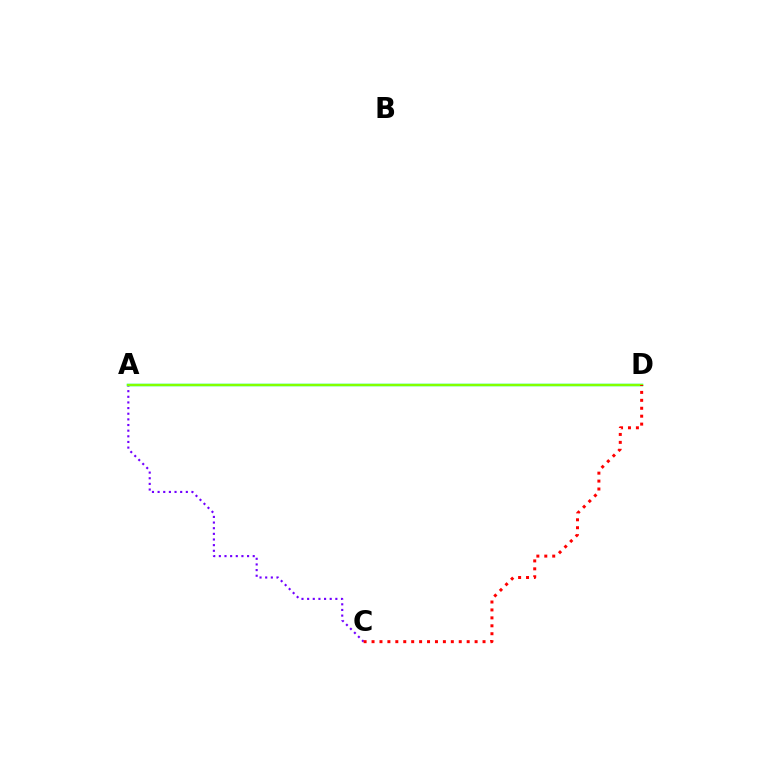{('A', 'D'): [{'color': '#00fff6', 'line_style': 'solid', 'thickness': 1.78}, {'color': '#84ff00', 'line_style': 'solid', 'thickness': 1.73}], ('A', 'C'): [{'color': '#7200ff', 'line_style': 'dotted', 'thickness': 1.53}], ('C', 'D'): [{'color': '#ff0000', 'line_style': 'dotted', 'thickness': 2.15}]}